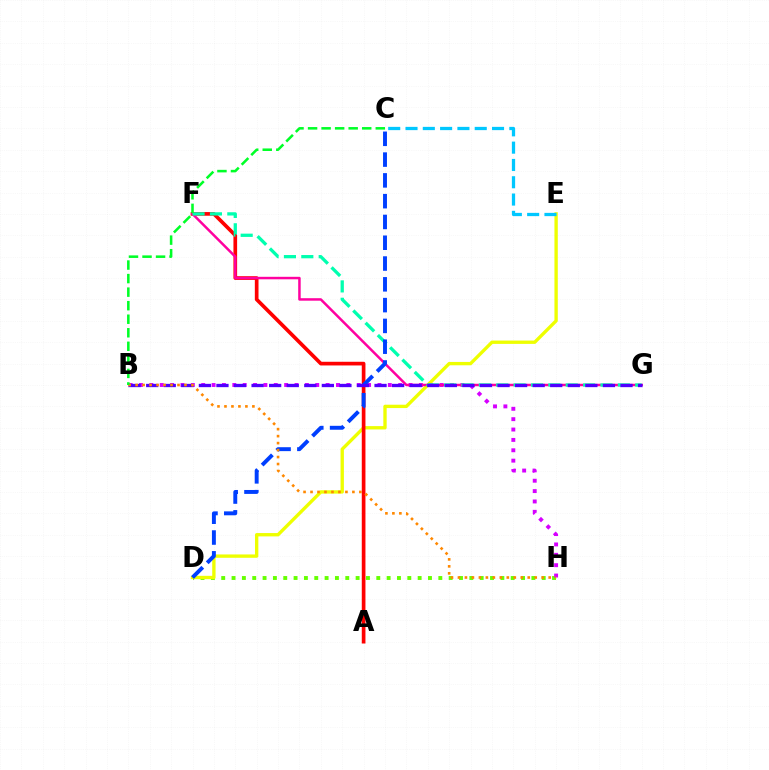{('D', 'H'): [{'color': '#66ff00', 'line_style': 'dotted', 'thickness': 2.81}], ('D', 'E'): [{'color': '#eeff00', 'line_style': 'solid', 'thickness': 2.41}], ('B', 'H'): [{'color': '#d600ff', 'line_style': 'dotted', 'thickness': 2.82}, {'color': '#ff8800', 'line_style': 'dotted', 'thickness': 1.9}], ('A', 'F'): [{'color': '#ff0000', 'line_style': 'solid', 'thickness': 2.65}], ('F', 'G'): [{'color': '#ff00a0', 'line_style': 'solid', 'thickness': 1.79}, {'color': '#00ffaf', 'line_style': 'dashed', 'thickness': 2.36}], ('C', 'E'): [{'color': '#00c7ff', 'line_style': 'dashed', 'thickness': 2.35}], ('C', 'D'): [{'color': '#003fff', 'line_style': 'dashed', 'thickness': 2.82}], ('B', 'G'): [{'color': '#4f00ff', 'line_style': 'dashed', 'thickness': 2.39}], ('B', 'C'): [{'color': '#00ff27', 'line_style': 'dashed', 'thickness': 1.84}]}